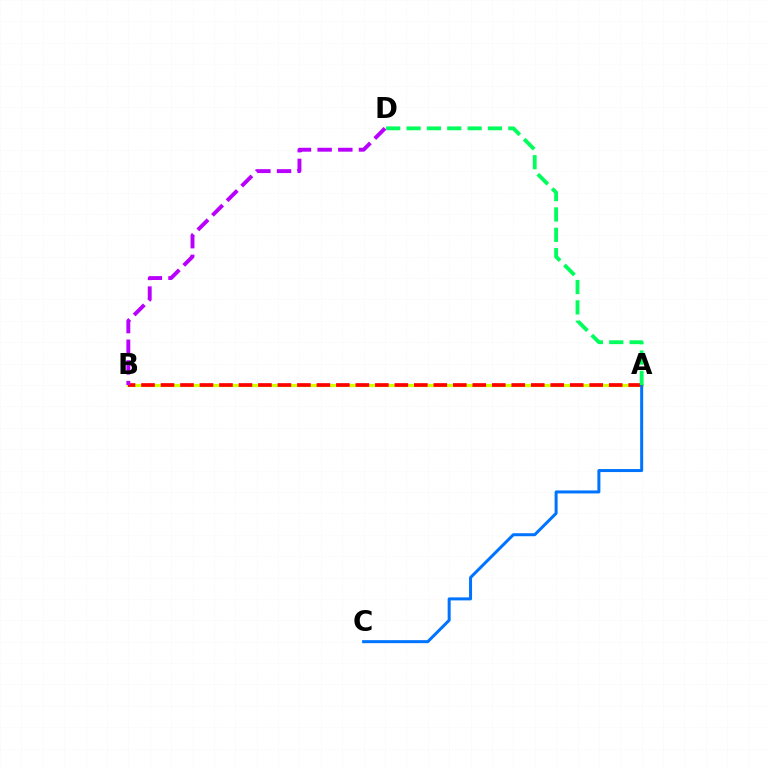{('A', 'B'): [{'color': '#d1ff00', 'line_style': 'solid', 'thickness': 2.25}, {'color': '#ff0000', 'line_style': 'dashed', 'thickness': 2.65}], ('A', 'C'): [{'color': '#0074ff', 'line_style': 'solid', 'thickness': 2.17}], ('A', 'D'): [{'color': '#00ff5c', 'line_style': 'dashed', 'thickness': 2.77}], ('B', 'D'): [{'color': '#b900ff', 'line_style': 'dashed', 'thickness': 2.81}]}